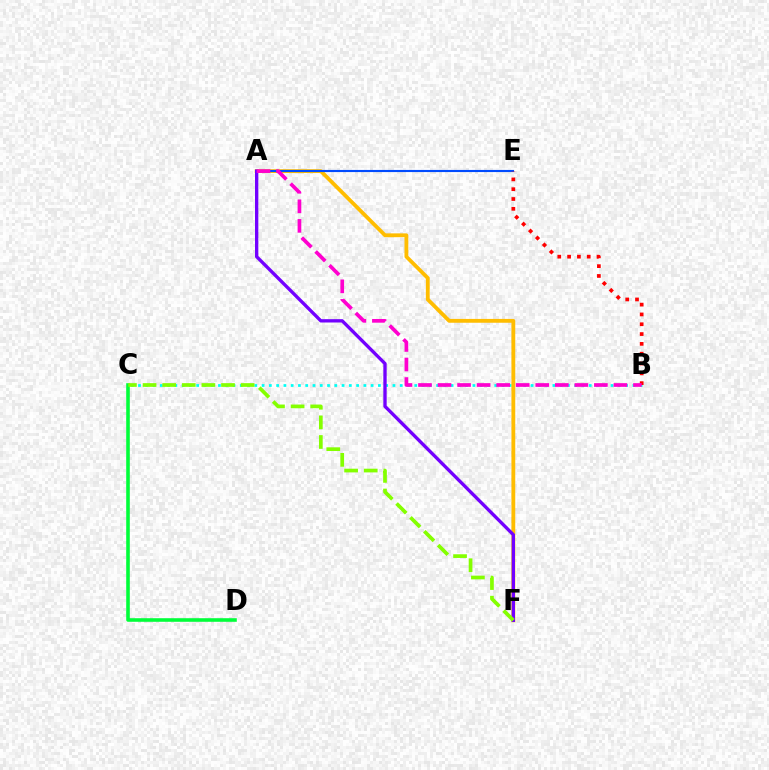{('B', 'C'): [{'color': '#00fff6', 'line_style': 'dotted', 'thickness': 1.98}], ('A', 'F'): [{'color': '#ffbd00', 'line_style': 'solid', 'thickness': 2.75}, {'color': '#7200ff', 'line_style': 'solid', 'thickness': 2.4}], ('C', 'D'): [{'color': '#00ff39', 'line_style': 'solid', 'thickness': 2.58}], ('A', 'E'): [{'color': '#004bff', 'line_style': 'solid', 'thickness': 1.54}], ('B', 'E'): [{'color': '#ff0000', 'line_style': 'dotted', 'thickness': 2.67}], ('A', 'B'): [{'color': '#ff00cf', 'line_style': 'dashed', 'thickness': 2.66}], ('C', 'F'): [{'color': '#84ff00', 'line_style': 'dashed', 'thickness': 2.66}]}